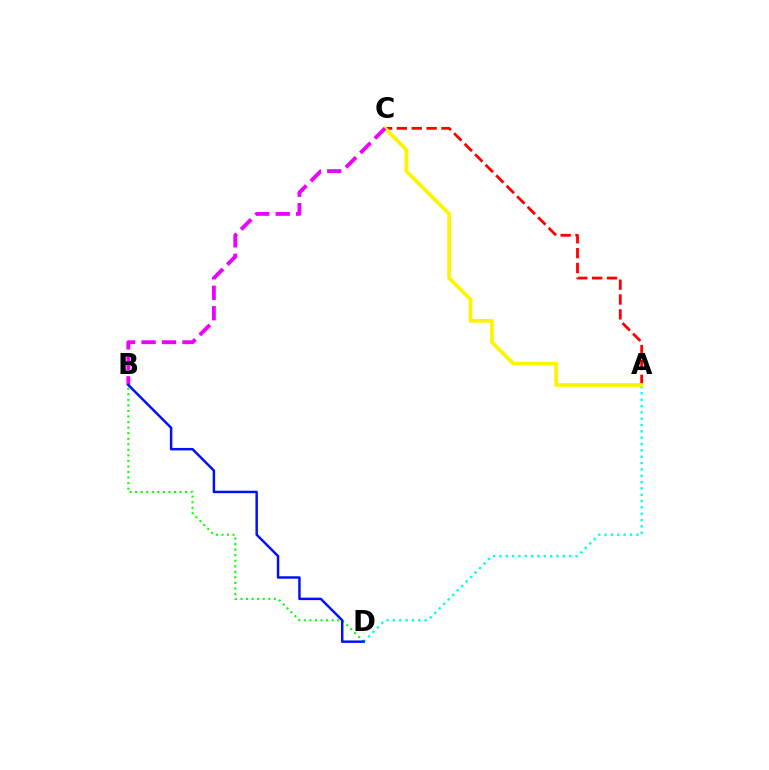{('A', 'D'): [{'color': '#00fff6', 'line_style': 'dotted', 'thickness': 1.72}], ('A', 'C'): [{'color': '#ff0000', 'line_style': 'dashed', 'thickness': 2.02}, {'color': '#fcf500', 'line_style': 'solid', 'thickness': 2.68}], ('B', 'D'): [{'color': '#08ff00', 'line_style': 'dotted', 'thickness': 1.51}, {'color': '#0010ff', 'line_style': 'solid', 'thickness': 1.77}], ('B', 'C'): [{'color': '#ee00ff', 'line_style': 'dashed', 'thickness': 2.78}]}